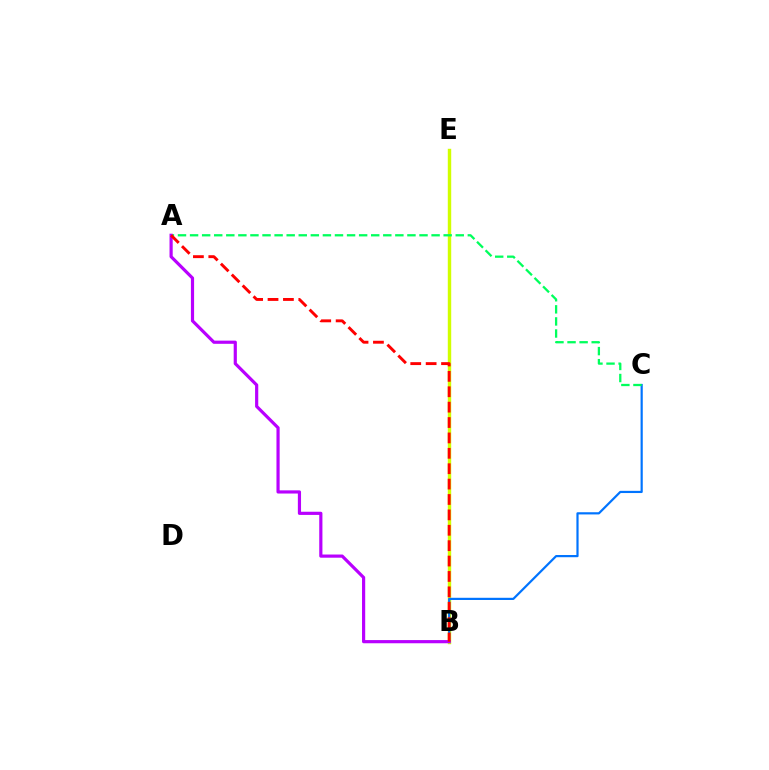{('B', 'E'): [{'color': '#d1ff00', 'line_style': 'solid', 'thickness': 2.46}], ('B', 'C'): [{'color': '#0074ff', 'line_style': 'solid', 'thickness': 1.58}], ('A', 'C'): [{'color': '#00ff5c', 'line_style': 'dashed', 'thickness': 1.64}], ('A', 'B'): [{'color': '#b900ff', 'line_style': 'solid', 'thickness': 2.29}, {'color': '#ff0000', 'line_style': 'dashed', 'thickness': 2.09}]}